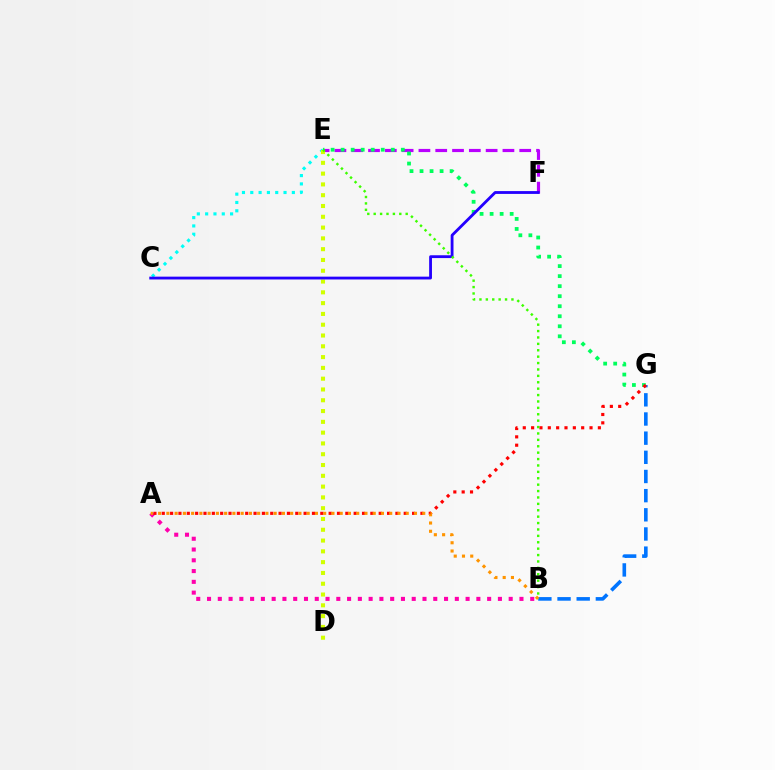{('E', 'F'): [{'color': '#b900ff', 'line_style': 'dashed', 'thickness': 2.28}], ('A', 'B'): [{'color': '#ff00ac', 'line_style': 'dotted', 'thickness': 2.93}, {'color': '#ff9400', 'line_style': 'dotted', 'thickness': 2.24}], ('E', 'G'): [{'color': '#00ff5c', 'line_style': 'dotted', 'thickness': 2.72}], ('B', 'G'): [{'color': '#0074ff', 'line_style': 'dashed', 'thickness': 2.6}], ('C', 'E'): [{'color': '#00fff6', 'line_style': 'dotted', 'thickness': 2.26}], ('A', 'G'): [{'color': '#ff0000', 'line_style': 'dotted', 'thickness': 2.27}], ('D', 'E'): [{'color': '#d1ff00', 'line_style': 'dotted', 'thickness': 2.93}], ('C', 'F'): [{'color': '#2500ff', 'line_style': 'solid', 'thickness': 2.03}], ('B', 'E'): [{'color': '#3dff00', 'line_style': 'dotted', 'thickness': 1.74}]}